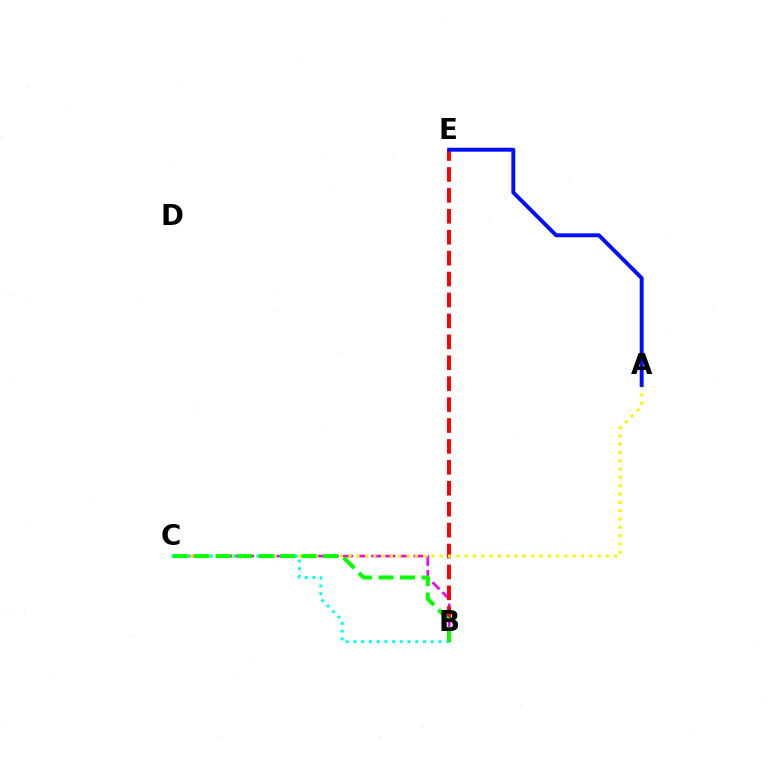{('B', 'C'): [{'color': '#ee00ff', 'line_style': 'dashed', 'thickness': 1.92}, {'color': '#00fff6', 'line_style': 'dotted', 'thickness': 2.1}, {'color': '#08ff00', 'line_style': 'dashed', 'thickness': 2.92}], ('B', 'E'): [{'color': '#ff0000', 'line_style': 'dashed', 'thickness': 2.84}], ('A', 'C'): [{'color': '#fcf500', 'line_style': 'dotted', 'thickness': 2.26}], ('A', 'E'): [{'color': '#0010ff', 'line_style': 'solid', 'thickness': 2.83}]}